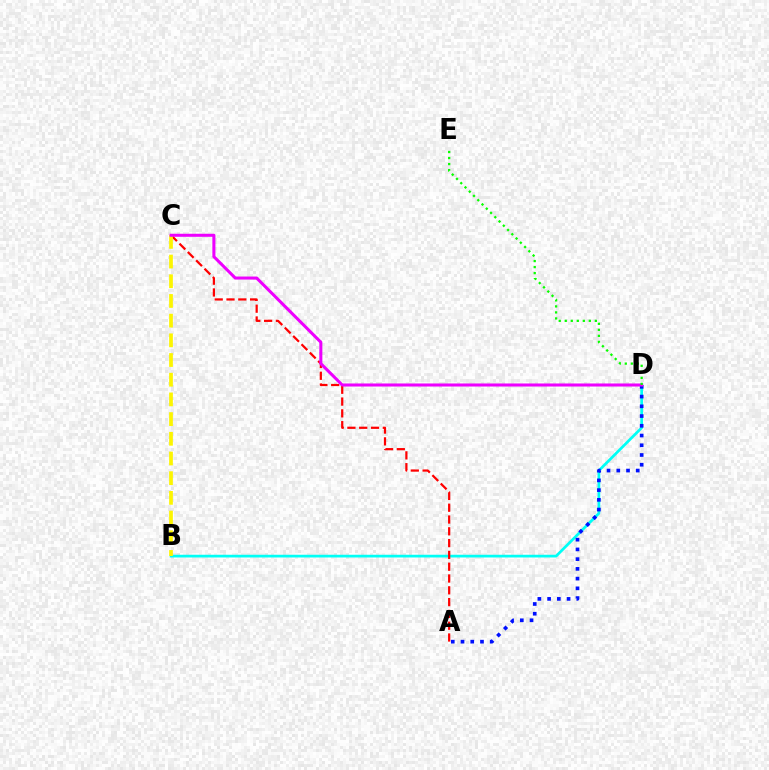{('B', 'D'): [{'color': '#00fff6', 'line_style': 'solid', 'thickness': 1.96}], ('A', 'C'): [{'color': '#ff0000', 'line_style': 'dashed', 'thickness': 1.6}], ('B', 'C'): [{'color': '#fcf500', 'line_style': 'dashed', 'thickness': 2.68}], ('A', 'D'): [{'color': '#0010ff', 'line_style': 'dotted', 'thickness': 2.65}], ('C', 'D'): [{'color': '#ee00ff', 'line_style': 'solid', 'thickness': 2.19}], ('D', 'E'): [{'color': '#08ff00', 'line_style': 'dotted', 'thickness': 1.64}]}